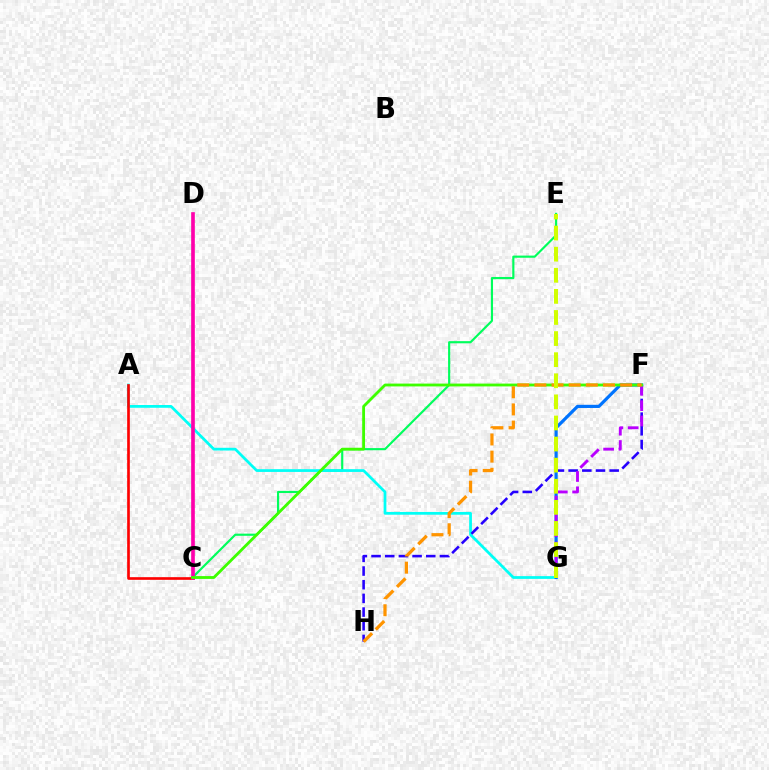{('C', 'E'): [{'color': '#00ff5c', 'line_style': 'solid', 'thickness': 1.55}], ('A', 'G'): [{'color': '#00fff6', 'line_style': 'solid', 'thickness': 1.98}], ('A', 'C'): [{'color': '#ff0000', 'line_style': 'solid', 'thickness': 1.91}], ('F', 'G'): [{'color': '#0074ff', 'line_style': 'solid', 'thickness': 2.29}, {'color': '#b900ff', 'line_style': 'dashed', 'thickness': 2.08}], ('F', 'H'): [{'color': '#2500ff', 'line_style': 'dashed', 'thickness': 1.86}, {'color': '#ff9400', 'line_style': 'dashed', 'thickness': 2.33}], ('C', 'D'): [{'color': '#ff00ac', 'line_style': 'solid', 'thickness': 2.63}], ('C', 'F'): [{'color': '#3dff00', 'line_style': 'solid', 'thickness': 2.04}], ('E', 'G'): [{'color': '#d1ff00', 'line_style': 'dashed', 'thickness': 2.87}]}